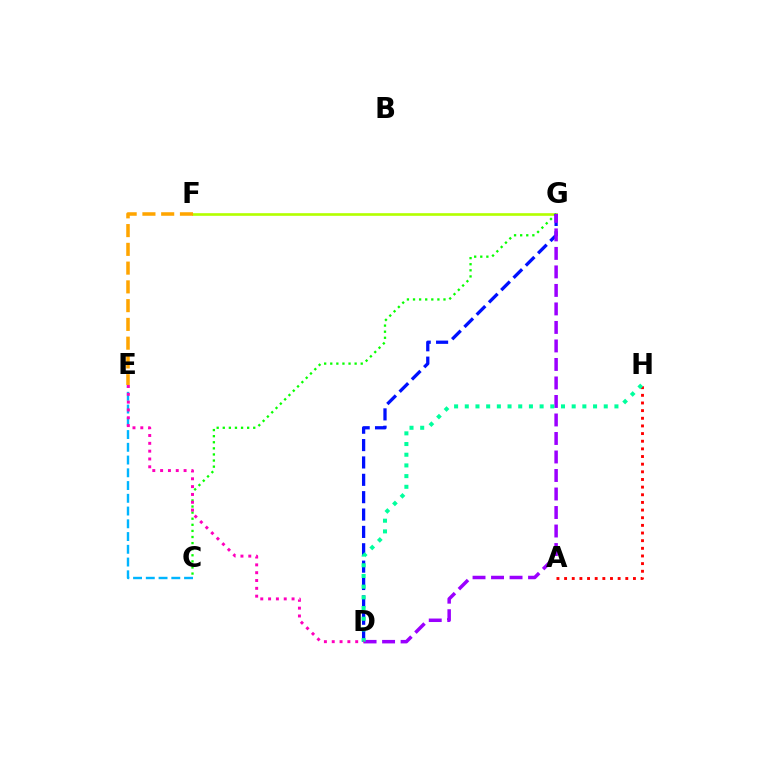{('C', 'E'): [{'color': '#00b5ff', 'line_style': 'dashed', 'thickness': 1.73}], ('F', 'G'): [{'color': '#b3ff00', 'line_style': 'solid', 'thickness': 1.9}], ('C', 'G'): [{'color': '#08ff00', 'line_style': 'dotted', 'thickness': 1.66}], ('D', 'G'): [{'color': '#0010ff', 'line_style': 'dashed', 'thickness': 2.36}, {'color': '#9b00ff', 'line_style': 'dashed', 'thickness': 2.51}], ('A', 'H'): [{'color': '#ff0000', 'line_style': 'dotted', 'thickness': 2.08}], ('E', 'F'): [{'color': '#ffa500', 'line_style': 'dashed', 'thickness': 2.55}], ('D', 'H'): [{'color': '#00ff9d', 'line_style': 'dotted', 'thickness': 2.9}], ('D', 'E'): [{'color': '#ff00bd', 'line_style': 'dotted', 'thickness': 2.13}]}